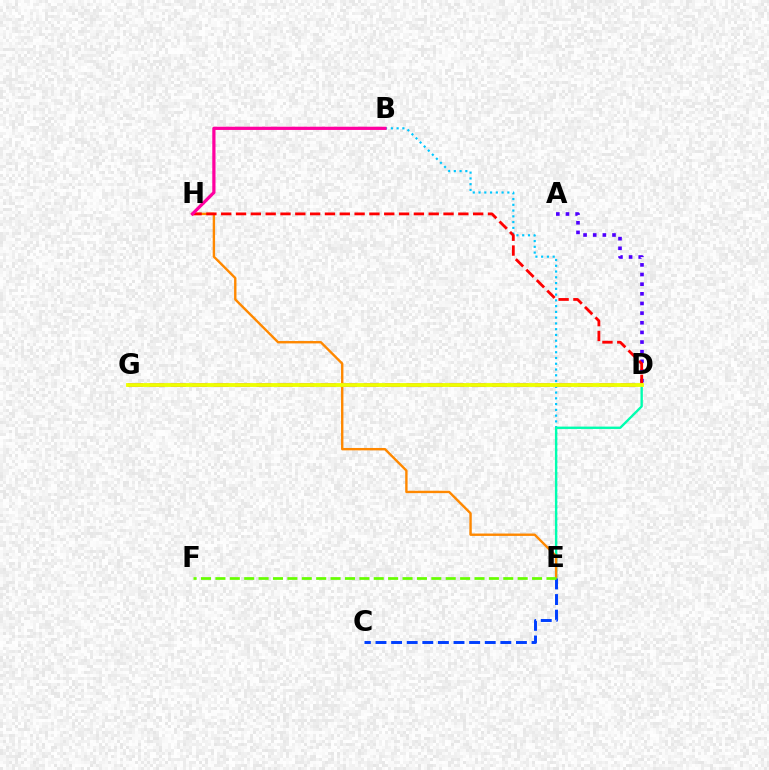{('B', 'E'): [{'color': '#00c7ff', 'line_style': 'dotted', 'thickness': 1.57}], ('A', 'D'): [{'color': '#4f00ff', 'line_style': 'dotted', 'thickness': 2.62}], ('D', 'E'): [{'color': '#00ffaf', 'line_style': 'solid', 'thickness': 1.7}], ('D', 'G'): [{'color': '#d600ff', 'line_style': 'dashed', 'thickness': 2.91}, {'color': '#00ff27', 'line_style': 'solid', 'thickness': 1.57}, {'color': '#eeff00', 'line_style': 'solid', 'thickness': 2.75}], ('E', 'H'): [{'color': '#ff8800', 'line_style': 'solid', 'thickness': 1.72}], ('D', 'H'): [{'color': '#ff0000', 'line_style': 'dashed', 'thickness': 2.01}], ('C', 'E'): [{'color': '#003fff', 'line_style': 'dashed', 'thickness': 2.12}], ('E', 'F'): [{'color': '#66ff00', 'line_style': 'dashed', 'thickness': 1.96}], ('B', 'H'): [{'color': '#ff00a0', 'line_style': 'solid', 'thickness': 2.32}]}